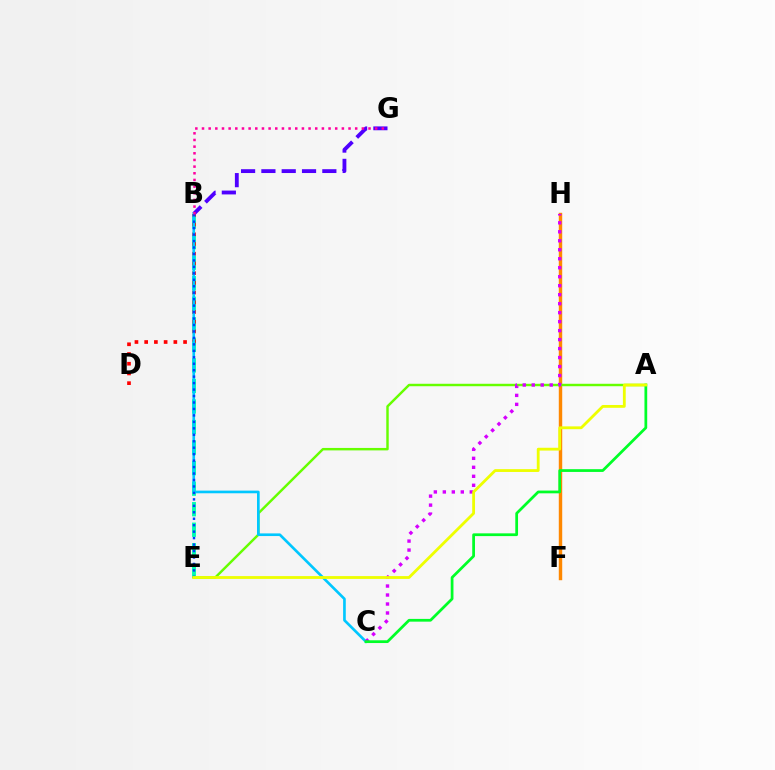{('B', 'E'): [{'color': '#00ffaf', 'line_style': 'dashed', 'thickness': 2.79}, {'color': '#003fff', 'line_style': 'dotted', 'thickness': 1.75}], ('F', 'H'): [{'color': '#ff8800', 'line_style': 'solid', 'thickness': 2.47}], ('A', 'E'): [{'color': '#66ff00', 'line_style': 'solid', 'thickness': 1.76}, {'color': '#eeff00', 'line_style': 'solid', 'thickness': 2.02}], ('B', 'D'): [{'color': '#ff0000', 'line_style': 'dotted', 'thickness': 2.64}], ('B', 'G'): [{'color': '#4f00ff', 'line_style': 'dashed', 'thickness': 2.76}, {'color': '#ff00a0', 'line_style': 'dotted', 'thickness': 1.81}], ('B', 'C'): [{'color': '#00c7ff', 'line_style': 'solid', 'thickness': 1.91}], ('C', 'H'): [{'color': '#d600ff', 'line_style': 'dotted', 'thickness': 2.44}], ('A', 'C'): [{'color': '#00ff27', 'line_style': 'solid', 'thickness': 1.98}]}